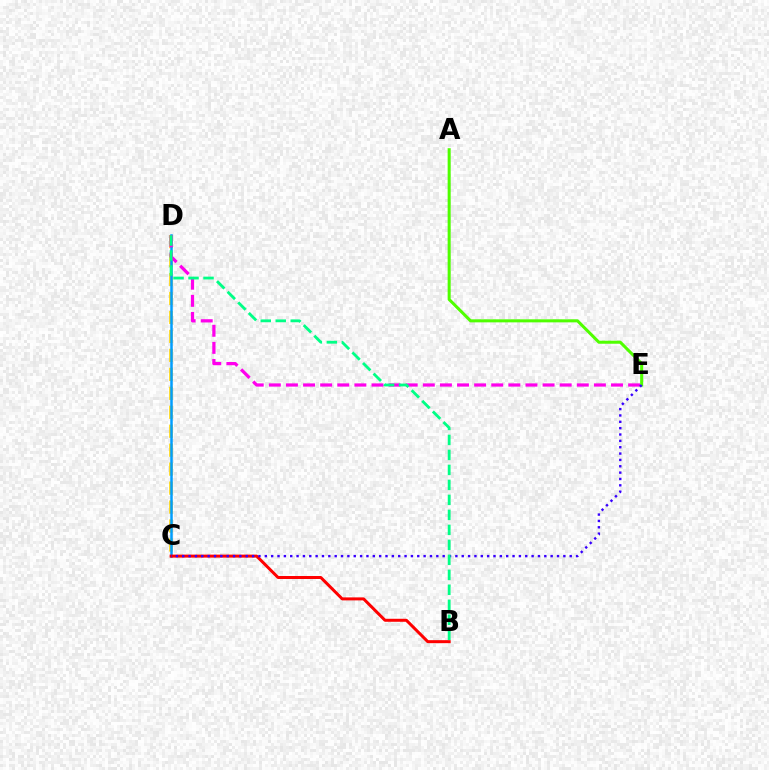{('C', 'D'): [{'color': '#ffd500', 'line_style': 'dashed', 'thickness': 2.58}, {'color': '#009eff', 'line_style': 'solid', 'thickness': 1.8}], ('D', 'E'): [{'color': '#ff00ed', 'line_style': 'dashed', 'thickness': 2.32}], ('B', 'C'): [{'color': '#ff0000', 'line_style': 'solid', 'thickness': 2.16}], ('A', 'E'): [{'color': '#4fff00', 'line_style': 'solid', 'thickness': 2.19}], ('C', 'E'): [{'color': '#3700ff', 'line_style': 'dotted', 'thickness': 1.73}], ('B', 'D'): [{'color': '#00ff86', 'line_style': 'dashed', 'thickness': 2.04}]}